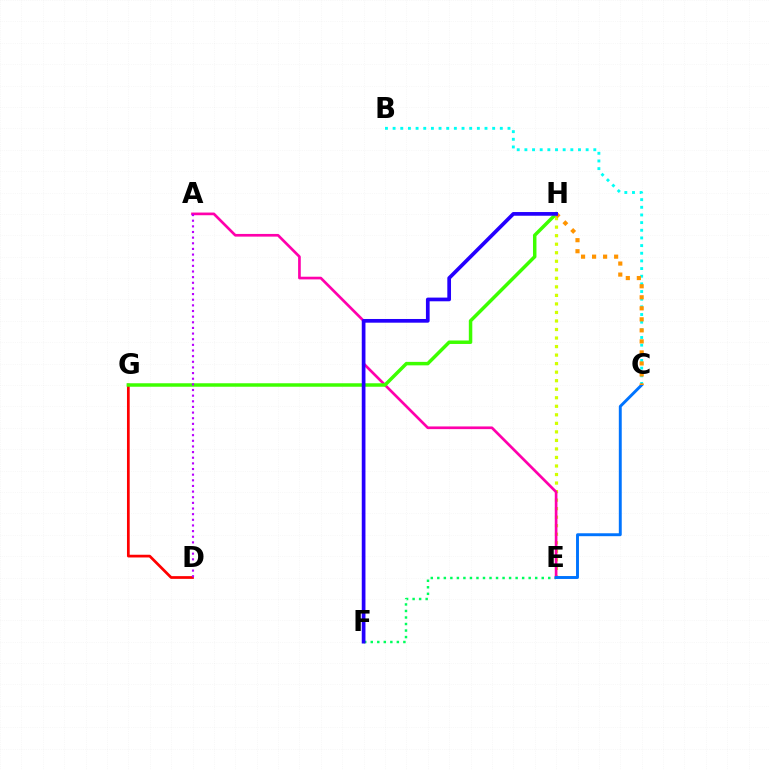{('D', 'G'): [{'color': '#ff0000', 'line_style': 'solid', 'thickness': 1.96}], ('E', 'H'): [{'color': '#d1ff00', 'line_style': 'dotted', 'thickness': 2.32}], ('E', 'F'): [{'color': '#00ff5c', 'line_style': 'dotted', 'thickness': 1.77}], ('B', 'C'): [{'color': '#00fff6', 'line_style': 'dotted', 'thickness': 2.08}], ('A', 'E'): [{'color': '#ff00ac', 'line_style': 'solid', 'thickness': 1.93}], ('G', 'H'): [{'color': '#3dff00', 'line_style': 'solid', 'thickness': 2.51}], ('C', 'E'): [{'color': '#0074ff', 'line_style': 'solid', 'thickness': 2.1}], ('A', 'D'): [{'color': '#b900ff', 'line_style': 'dotted', 'thickness': 1.53}], ('C', 'H'): [{'color': '#ff9400', 'line_style': 'dotted', 'thickness': 3.0}], ('F', 'H'): [{'color': '#2500ff', 'line_style': 'solid', 'thickness': 2.66}]}